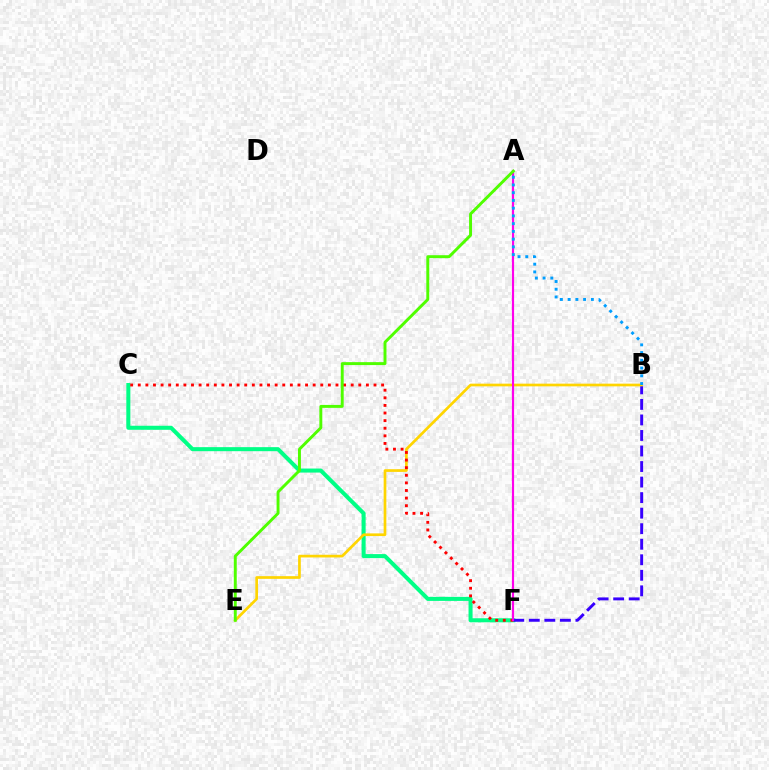{('C', 'F'): [{'color': '#00ff86', 'line_style': 'solid', 'thickness': 2.91}, {'color': '#ff0000', 'line_style': 'dotted', 'thickness': 2.07}], ('B', 'F'): [{'color': '#3700ff', 'line_style': 'dashed', 'thickness': 2.11}], ('B', 'E'): [{'color': '#ffd500', 'line_style': 'solid', 'thickness': 1.93}], ('A', 'F'): [{'color': '#ff00ed', 'line_style': 'solid', 'thickness': 1.57}], ('A', 'E'): [{'color': '#4fff00', 'line_style': 'solid', 'thickness': 2.11}], ('A', 'B'): [{'color': '#009eff', 'line_style': 'dotted', 'thickness': 2.1}]}